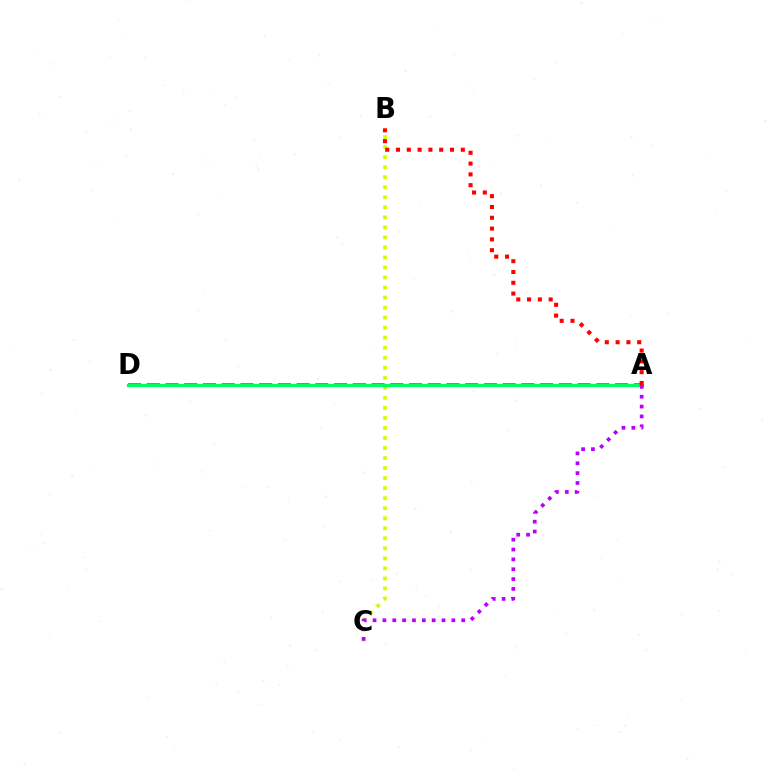{('B', 'C'): [{'color': '#d1ff00', 'line_style': 'dotted', 'thickness': 2.73}], ('A', 'D'): [{'color': '#0074ff', 'line_style': 'dashed', 'thickness': 2.54}, {'color': '#00ff5c', 'line_style': 'solid', 'thickness': 2.36}], ('A', 'C'): [{'color': '#b900ff', 'line_style': 'dotted', 'thickness': 2.68}], ('A', 'B'): [{'color': '#ff0000', 'line_style': 'dotted', 'thickness': 2.93}]}